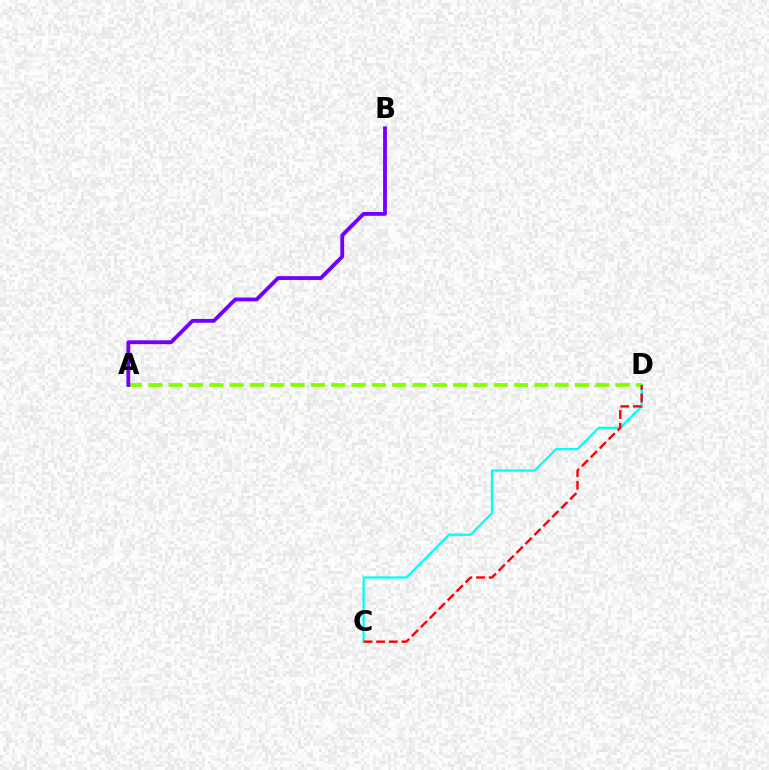{('C', 'D'): [{'color': '#00fff6', 'line_style': 'solid', 'thickness': 1.64}, {'color': '#ff0000', 'line_style': 'dashed', 'thickness': 1.72}], ('A', 'D'): [{'color': '#84ff00', 'line_style': 'dashed', 'thickness': 2.76}], ('A', 'B'): [{'color': '#7200ff', 'line_style': 'solid', 'thickness': 2.76}]}